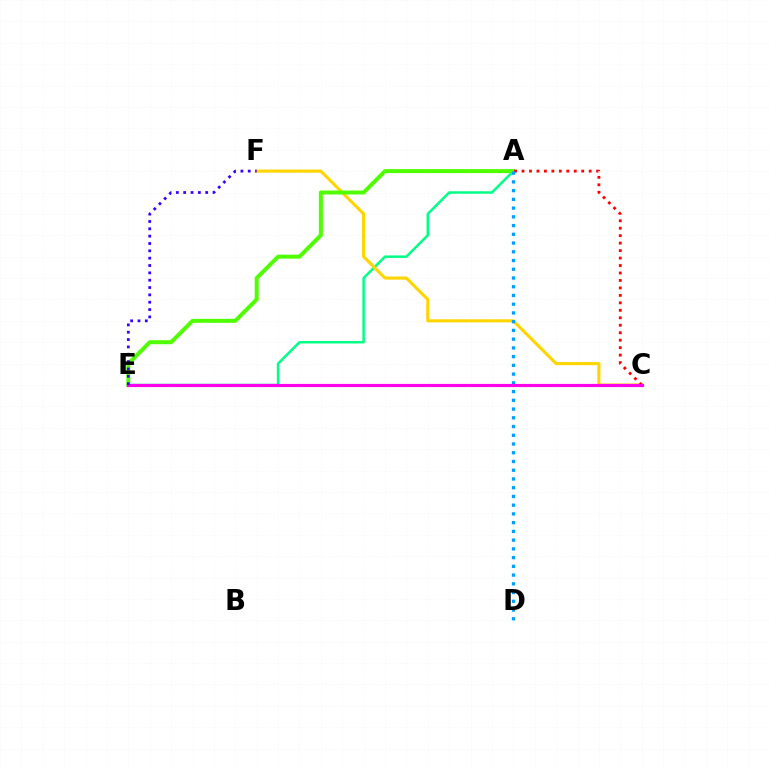{('A', 'E'): [{'color': '#00ff86', 'line_style': 'solid', 'thickness': 1.8}, {'color': '#4fff00', 'line_style': 'solid', 'thickness': 2.87}], ('C', 'F'): [{'color': '#ffd500', 'line_style': 'solid', 'thickness': 2.24}], ('A', 'C'): [{'color': '#ff0000', 'line_style': 'dotted', 'thickness': 2.03}], ('A', 'D'): [{'color': '#009eff', 'line_style': 'dotted', 'thickness': 2.37}], ('C', 'E'): [{'color': '#ff00ed', 'line_style': 'solid', 'thickness': 2.29}], ('E', 'F'): [{'color': '#3700ff', 'line_style': 'dotted', 'thickness': 1.99}]}